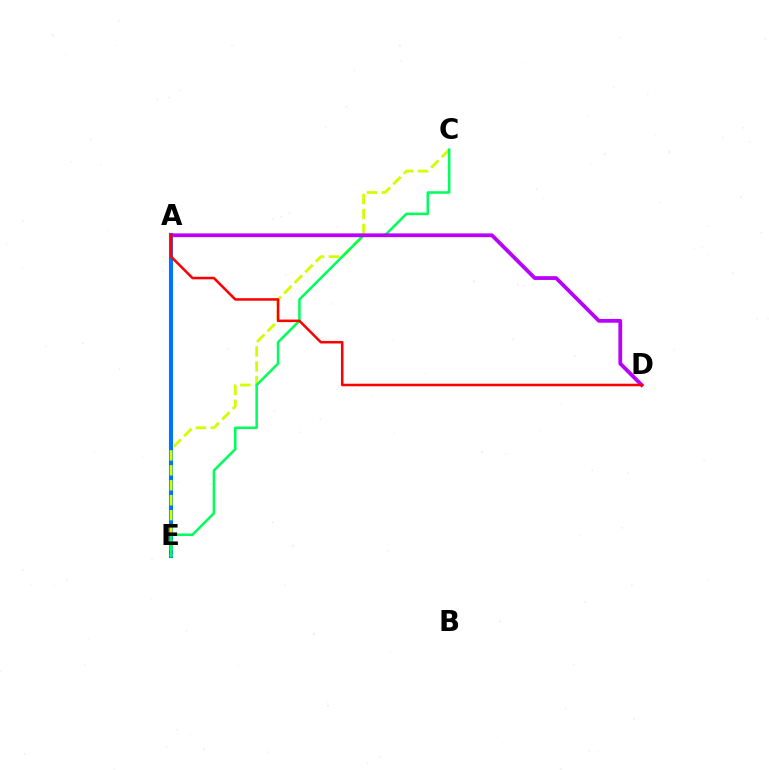{('A', 'E'): [{'color': '#0074ff', 'line_style': 'solid', 'thickness': 2.95}], ('C', 'E'): [{'color': '#d1ff00', 'line_style': 'dashed', 'thickness': 2.03}, {'color': '#00ff5c', 'line_style': 'solid', 'thickness': 1.83}], ('A', 'D'): [{'color': '#b900ff', 'line_style': 'solid', 'thickness': 2.72}, {'color': '#ff0000', 'line_style': 'solid', 'thickness': 1.83}]}